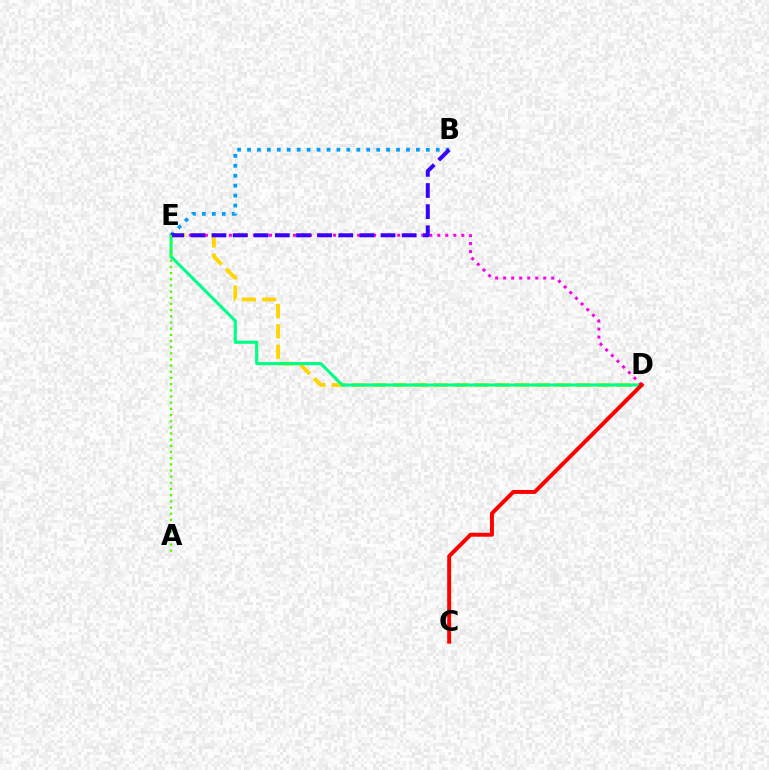{('D', 'E'): [{'color': '#ffd500', 'line_style': 'dashed', 'thickness': 2.77}, {'color': '#00ff86', 'line_style': 'solid', 'thickness': 2.24}, {'color': '#ff00ed', 'line_style': 'dotted', 'thickness': 2.18}], ('B', 'E'): [{'color': '#009eff', 'line_style': 'dotted', 'thickness': 2.7}, {'color': '#3700ff', 'line_style': 'dashed', 'thickness': 2.87}], ('A', 'E'): [{'color': '#4fff00', 'line_style': 'dotted', 'thickness': 1.68}], ('C', 'D'): [{'color': '#ff0000', 'line_style': 'solid', 'thickness': 2.85}]}